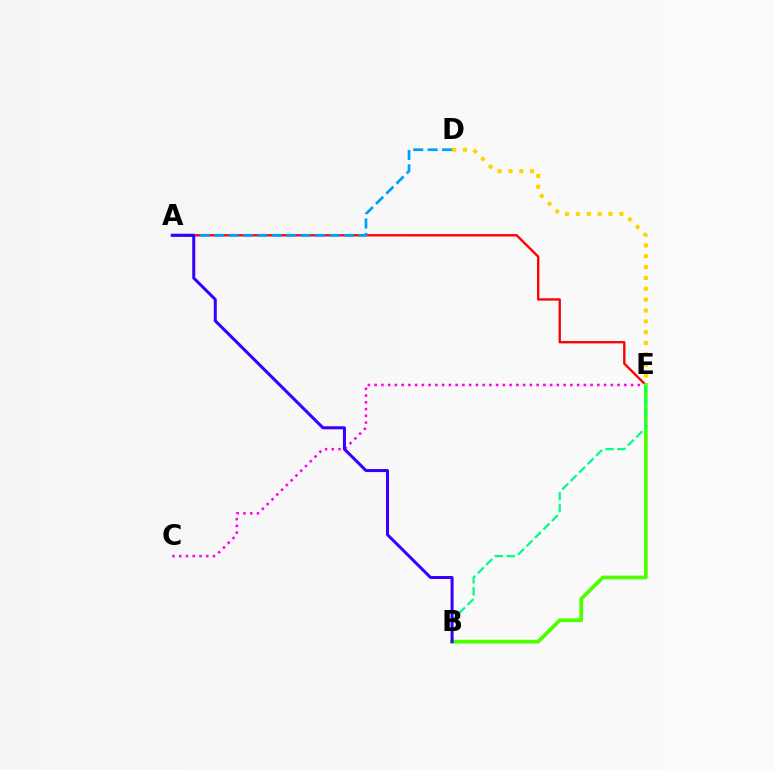{('A', 'E'): [{'color': '#ff0000', 'line_style': 'solid', 'thickness': 1.69}], ('C', 'E'): [{'color': '#ff00ed', 'line_style': 'dotted', 'thickness': 1.83}], ('B', 'E'): [{'color': '#4fff00', 'line_style': 'solid', 'thickness': 2.71}, {'color': '#00ff86', 'line_style': 'dashed', 'thickness': 1.62}], ('A', 'D'): [{'color': '#009eff', 'line_style': 'dashed', 'thickness': 1.96}], ('D', 'E'): [{'color': '#ffd500', 'line_style': 'dotted', 'thickness': 2.95}], ('A', 'B'): [{'color': '#3700ff', 'line_style': 'solid', 'thickness': 2.18}]}